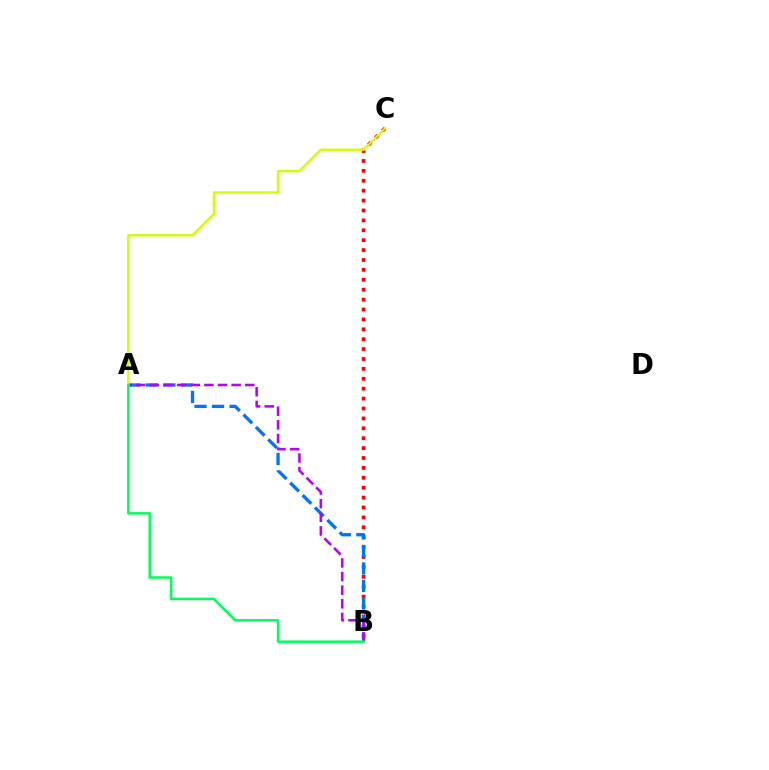{('B', 'C'): [{'color': '#ff0000', 'line_style': 'dotted', 'thickness': 2.69}], ('A', 'B'): [{'color': '#0074ff', 'line_style': 'dashed', 'thickness': 2.38}, {'color': '#b900ff', 'line_style': 'dashed', 'thickness': 1.85}, {'color': '#00ff5c', 'line_style': 'solid', 'thickness': 1.79}], ('A', 'C'): [{'color': '#d1ff00', 'line_style': 'solid', 'thickness': 1.72}]}